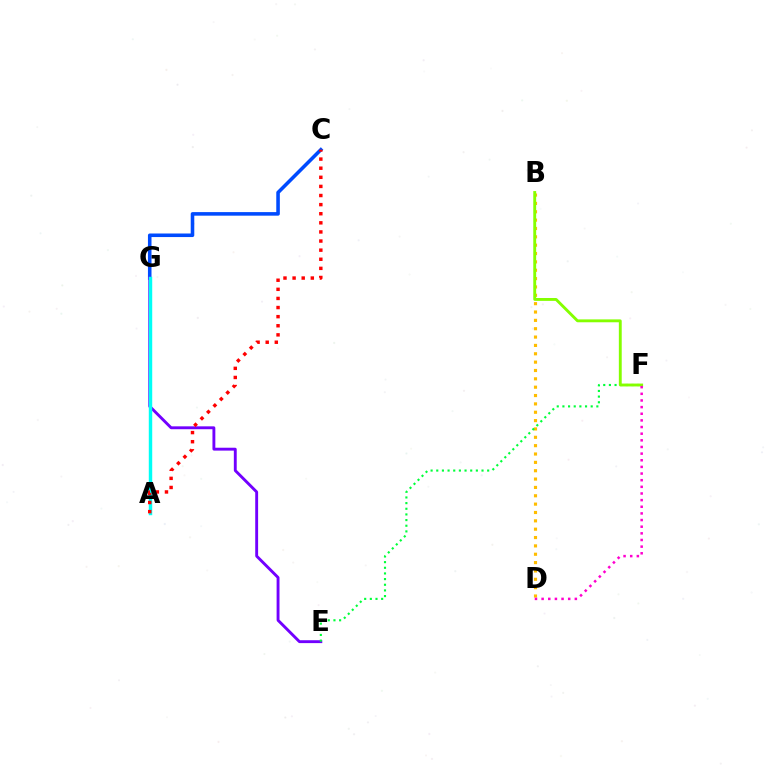{('C', 'G'): [{'color': '#004bff', 'line_style': 'solid', 'thickness': 2.57}], ('B', 'D'): [{'color': '#ffbd00', 'line_style': 'dotted', 'thickness': 2.27}], ('E', 'G'): [{'color': '#7200ff', 'line_style': 'solid', 'thickness': 2.07}], ('E', 'F'): [{'color': '#00ff39', 'line_style': 'dotted', 'thickness': 1.54}], ('A', 'G'): [{'color': '#00fff6', 'line_style': 'solid', 'thickness': 2.48}], ('B', 'F'): [{'color': '#84ff00', 'line_style': 'solid', 'thickness': 2.07}], ('A', 'C'): [{'color': '#ff0000', 'line_style': 'dotted', 'thickness': 2.47}], ('D', 'F'): [{'color': '#ff00cf', 'line_style': 'dotted', 'thickness': 1.81}]}